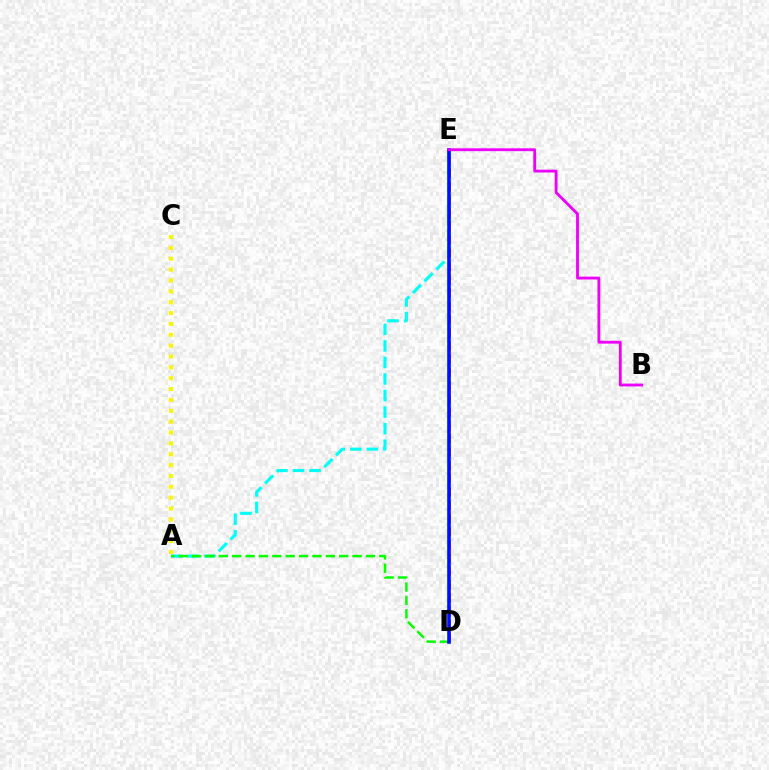{('A', 'E'): [{'color': '#00fff6', 'line_style': 'dashed', 'thickness': 2.25}], ('A', 'D'): [{'color': '#08ff00', 'line_style': 'dashed', 'thickness': 1.82}], ('D', 'E'): [{'color': '#ff0000', 'line_style': 'dashed', 'thickness': 1.8}, {'color': '#0010ff', 'line_style': 'solid', 'thickness': 2.6}], ('A', 'C'): [{'color': '#fcf500', 'line_style': 'dotted', 'thickness': 2.95}], ('B', 'E'): [{'color': '#ee00ff', 'line_style': 'solid', 'thickness': 2.05}]}